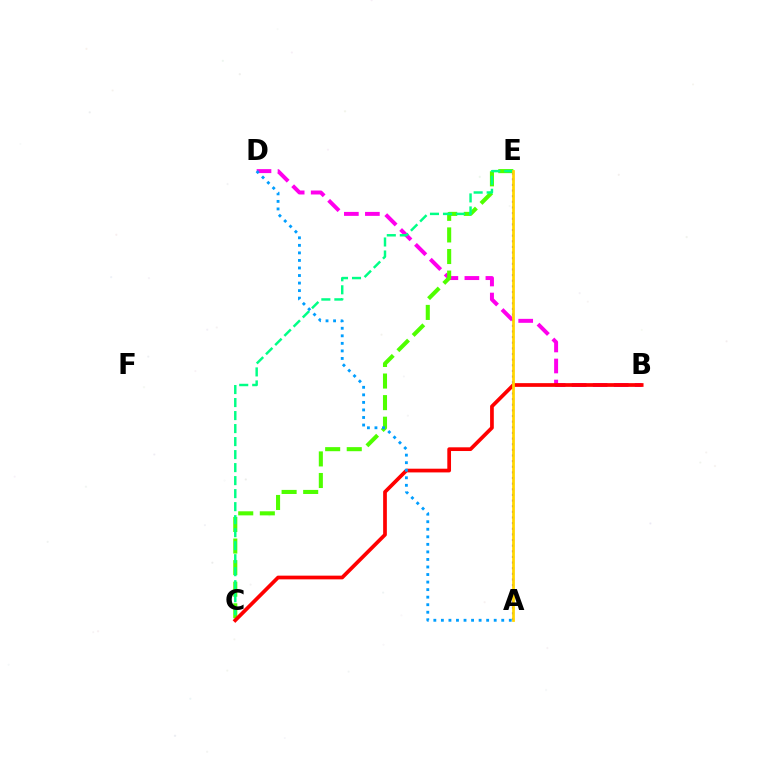{('B', 'D'): [{'color': '#ff00ed', 'line_style': 'dashed', 'thickness': 2.85}], ('C', 'E'): [{'color': '#4fff00', 'line_style': 'dashed', 'thickness': 2.93}, {'color': '#00ff86', 'line_style': 'dashed', 'thickness': 1.77}], ('A', 'E'): [{'color': '#3700ff', 'line_style': 'dotted', 'thickness': 1.53}, {'color': '#ffd500', 'line_style': 'solid', 'thickness': 1.97}], ('B', 'C'): [{'color': '#ff0000', 'line_style': 'solid', 'thickness': 2.67}], ('A', 'D'): [{'color': '#009eff', 'line_style': 'dotted', 'thickness': 2.05}]}